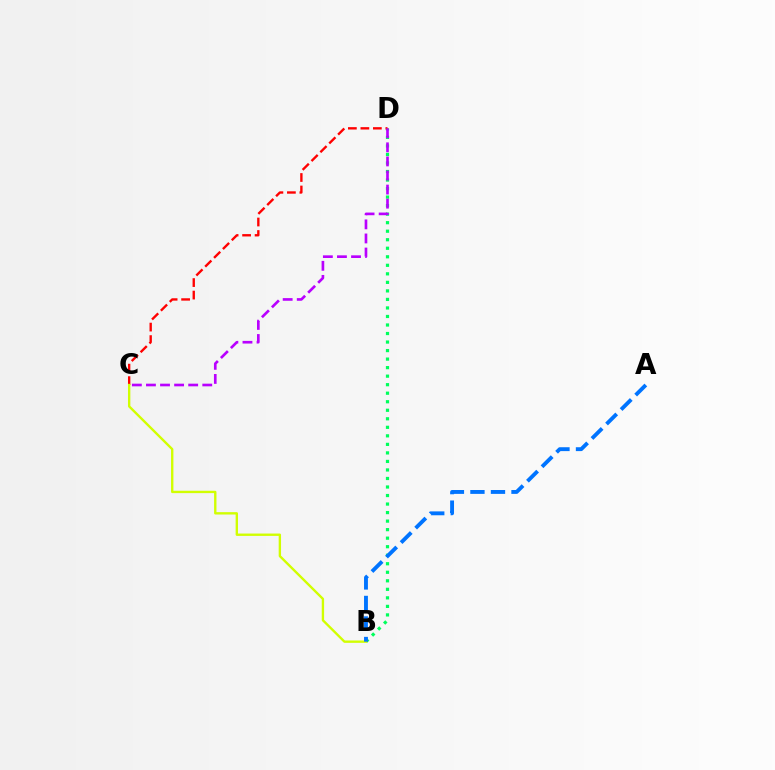{('B', 'D'): [{'color': '#00ff5c', 'line_style': 'dotted', 'thickness': 2.32}], ('C', 'D'): [{'color': '#ff0000', 'line_style': 'dashed', 'thickness': 1.7}, {'color': '#b900ff', 'line_style': 'dashed', 'thickness': 1.91}], ('B', 'C'): [{'color': '#d1ff00', 'line_style': 'solid', 'thickness': 1.7}], ('A', 'B'): [{'color': '#0074ff', 'line_style': 'dashed', 'thickness': 2.79}]}